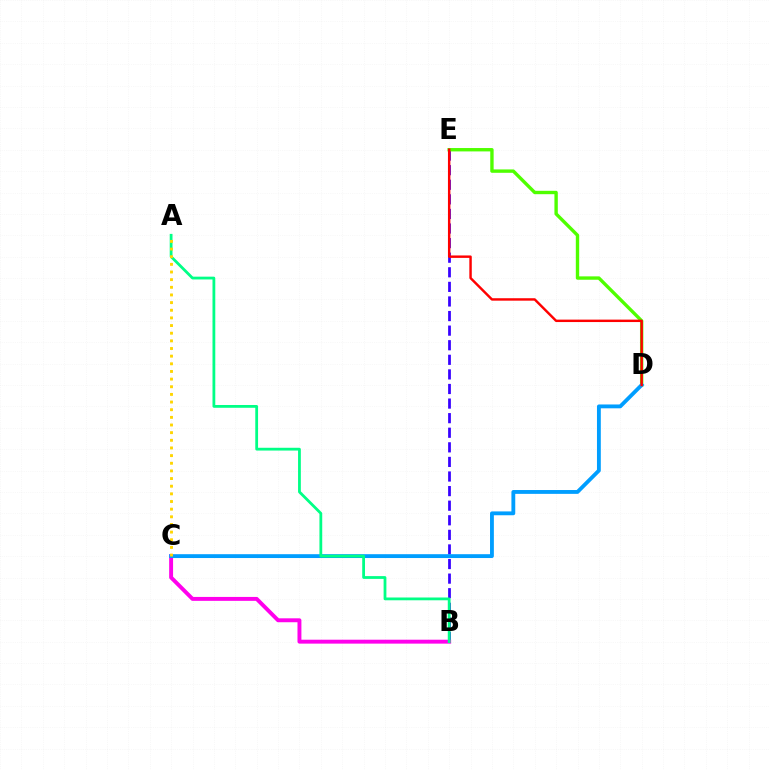{('B', 'E'): [{'color': '#3700ff', 'line_style': 'dashed', 'thickness': 1.98}], ('D', 'E'): [{'color': '#4fff00', 'line_style': 'solid', 'thickness': 2.43}, {'color': '#ff0000', 'line_style': 'solid', 'thickness': 1.75}], ('B', 'C'): [{'color': '#ff00ed', 'line_style': 'solid', 'thickness': 2.82}], ('C', 'D'): [{'color': '#009eff', 'line_style': 'solid', 'thickness': 2.77}], ('A', 'B'): [{'color': '#00ff86', 'line_style': 'solid', 'thickness': 2.01}], ('A', 'C'): [{'color': '#ffd500', 'line_style': 'dotted', 'thickness': 2.08}]}